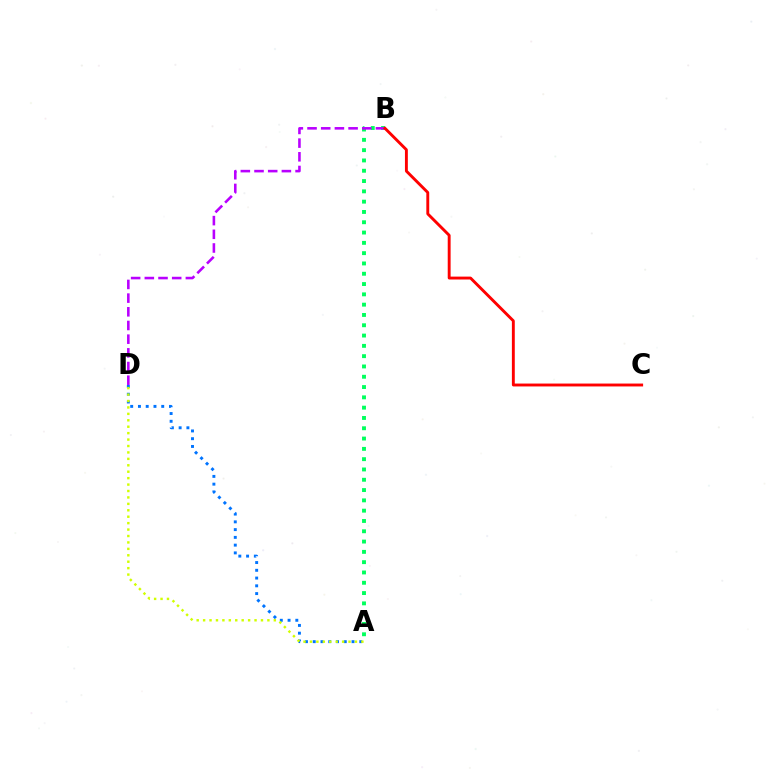{('A', 'D'): [{'color': '#0074ff', 'line_style': 'dotted', 'thickness': 2.11}, {'color': '#d1ff00', 'line_style': 'dotted', 'thickness': 1.75}], ('A', 'B'): [{'color': '#00ff5c', 'line_style': 'dotted', 'thickness': 2.8}], ('B', 'D'): [{'color': '#b900ff', 'line_style': 'dashed', 'thickness': 1.86}], ('B', 'C'): [{'color': '#ff0000', 'line_style': 'solid', 'thickness': 2.08}]}